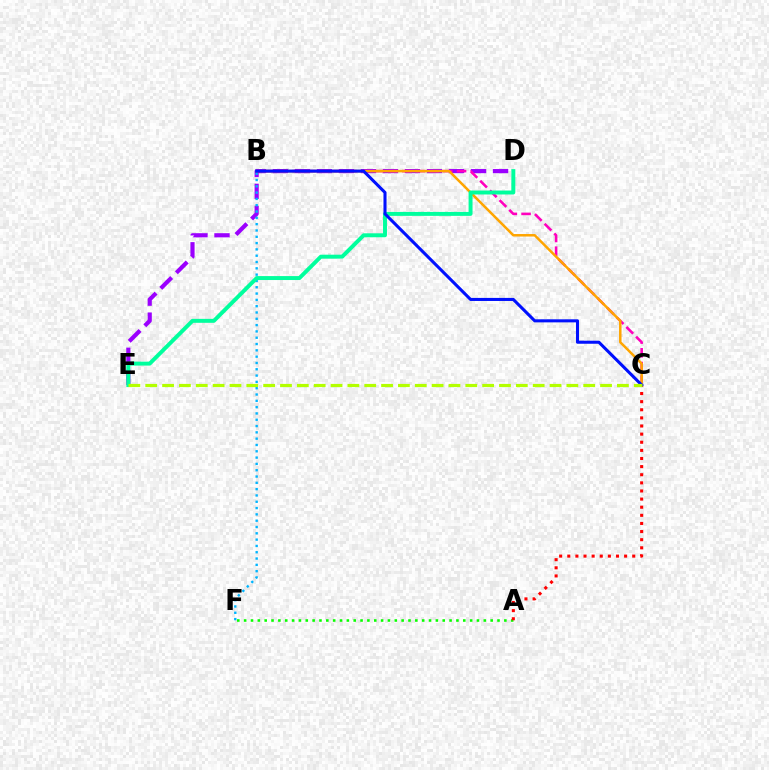{('D', 'E'): [{'color': '#9b00ff', 'line_style': 'dashed', 'thickness': 2.99}, {'color': '#00ff9d', 'line_style': 'solid', 'thickness': 2.84}], ('B', 'C'): [{'color': '#ff00bd', 'line_style': 'dashed', 'thickness': 1.86}, {'color': '#ffa500', 'line_style': 'solid', 'thickness': 1.8}, {'color': '#0010ff', 'line_style': 'solid', 'thickness': 2.2}], ('A', 'F'): [{'color': '#08ff00', 'line_style': 'dotted', 'thickness': 1.86}], ('A', 'C'): [{'color': '#ff0000', 'line_style': 'dotted', 'thickness': 2.21}], ('B', 'F'): [{'color': '#00b5ff', 'line_style': 'dotted', 'thickness': 1.71}], ('C', 'E'): [{'color': '#b3ff00', 'line_style': 'dashed', 'thickness': 2.29}]}